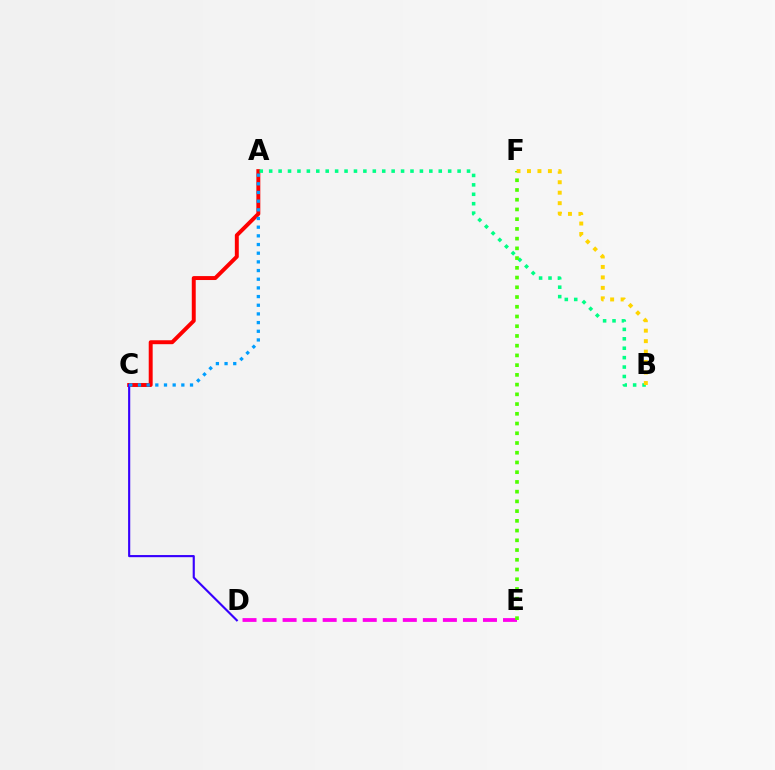{('D', 'E'): [{'color': '#ff00ed', 'line_style': 'dashed', 'thickness': 2.72}], ('A', 'C'): [{'color': '#ff0000', 'line_style': 'solid', 'thickness': 2.84}, {'color': '#009eff', 'line_style': 'dotted', 'thickness': 2.36}], ('A', 'B'): [{'color': '#00ff86', 'line_style': 'dotted', 'thickness': 2.56}], ('E', 'F'): [{'color': '#4fff00', 'line_style': 'dotted', 'thickness': 2.64}], ('C', 'D'): [{'color': '#3700ff', 'line_style': 'solid', 'thickness': 1.54}], ('B', 'F'): [{'color': '#ffd500', 'line_style': 'dotted', 'thickness': 2.84}]}